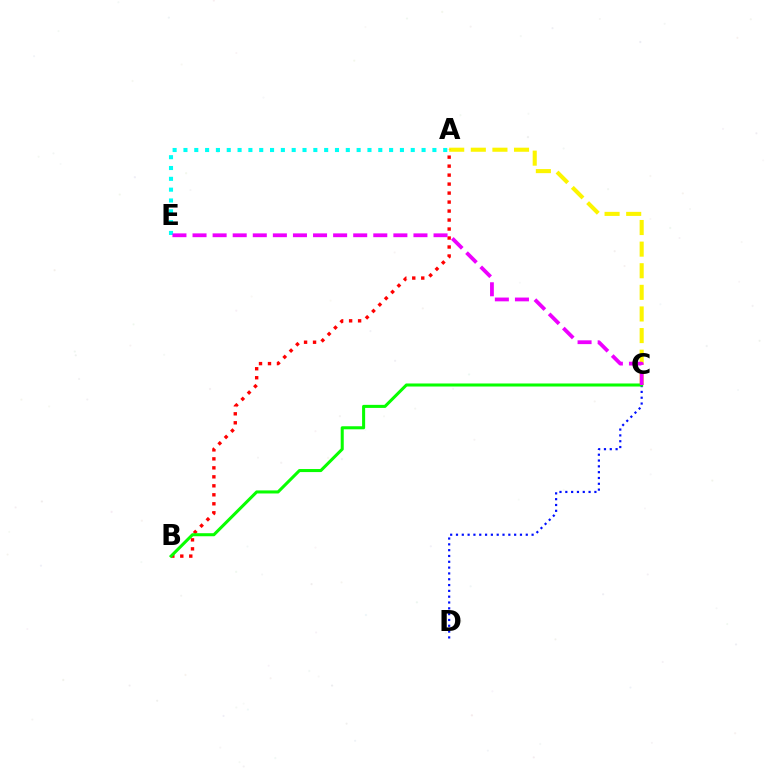{('A', 'C'): [{'color': '#fcf500', 'line_style': 'dashed', 'thickness': 2.94}], ('A', 'B'): [{'color': '#ff0000', 'line_style': 'dotted', 'thickness': 2.44}], ('C', 'D'): [{'color': '#0010ff', 'line_style': 'dotted', 'thickness': 1.58}], ('A', 'E'): [{'color': '#00fff6', 'line_style': 'dotted', 'thickness': 2.94}], ('B', 'C'): [{'color': '#08ff00', 'line_style': 'solid', 'thickness': 2.19}], ('C', 'E'): [{'color': '#ee00ff', 'line_style': 'dashed', 'thickness': 2.73}]}